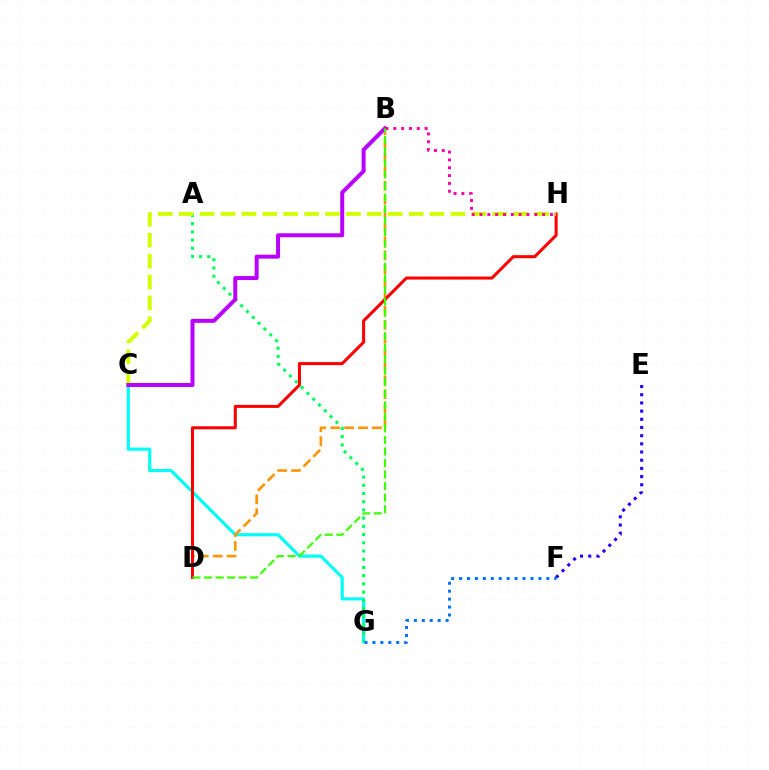{('C', 'G'): [{'color': '#00fff6', 'line_style': 'solid', 'thickness': 2.26}], ('B', 'D'): [{'color': '#ff9400', 'line_style': 'dashed', 'thickness': 1.89}, {'color': '#3dff00', 'line_style': 'dashed', 'thickness': 1.57}], ('D', 'H'): [{'color': '#ff0000', 'line_style': 'solid', 'thickness': 2.19}], ('A', 'G'): [{'color': '#00ff5c', 'line_style': 'dotted', 'thickness': 2.23}], ('E', 'F'): [{'color': '#2500ff', 'line_style': 'dotted', 'thickness': 2.22}], ('C', 'H'): [{'color': '#d1ff00', 'line_style': 'dashed', 'thickness': 2.84}], ('B', 'C'): [{'color': '#b900ff', 'line_style': 'solid', 'thickness': 2.87}], ('F', 'G'): [{'color': '#0074ff', 'line_style': 'dotted', 'thickness': 2.15}], ('B', 'H'): [{'color': '#ff00ac', 'line_style': 'dotted', 'thickness': 2.13}]}